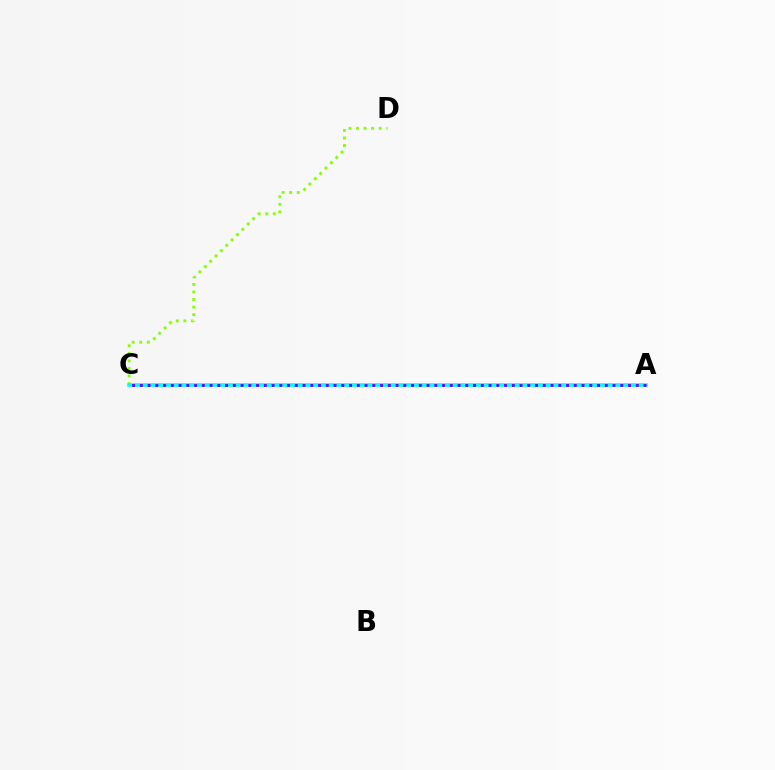{('A', 'C'): [{'color': '#ff0000', 'line_style': 'dashed', 'thickness': 1.53}, {'color': '#00fff6', 'line_style': 'solid', 'thickness': 2.57}, {'color': '#7200ff', 'line_style': 'dotted', 'thickness': 2.11}], ('C', 'D'): [{'color': '#84ff00', 'line_style': 'dotted', 'thickness': 2.05}]}